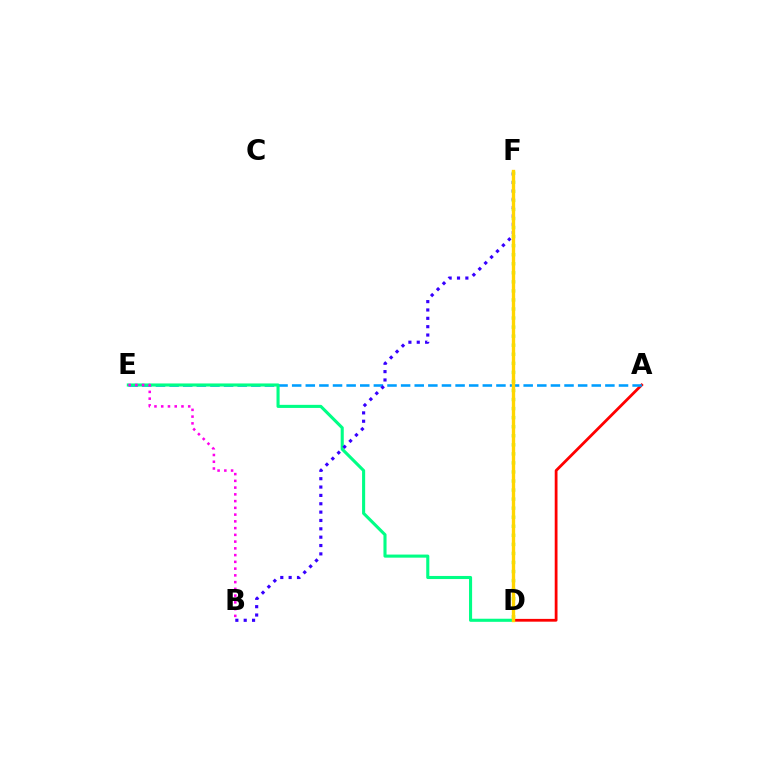{('D', 'F'): [{'color': '#4fff00', 'line_style': 'dotted', 'thickness': 2.46}, {'color': '#ffd500', 'line_style': 'solid', 'thickness': 2.42}], ('A', 'D'): [{'color': '#ff0000', 'line_style': 'solid', 'thickness': 2.01}], ('A', 'E'): [{'color': '#009eff', 'line_style': 'dashed', 'thickness': 1.85}], ('D', 'E'): [{'color': '#00ff86', 'line_style': 'solid', 'thickness': 2.23}], ('B', 'F'): [{'color': '#3700ff', 'line_style': 'dotted', 'thickness': 2.27}], ('B', 'E'): [{'color': '#ff00ed', 'line_style': 'dotted', 'thickness': 1.83}]}